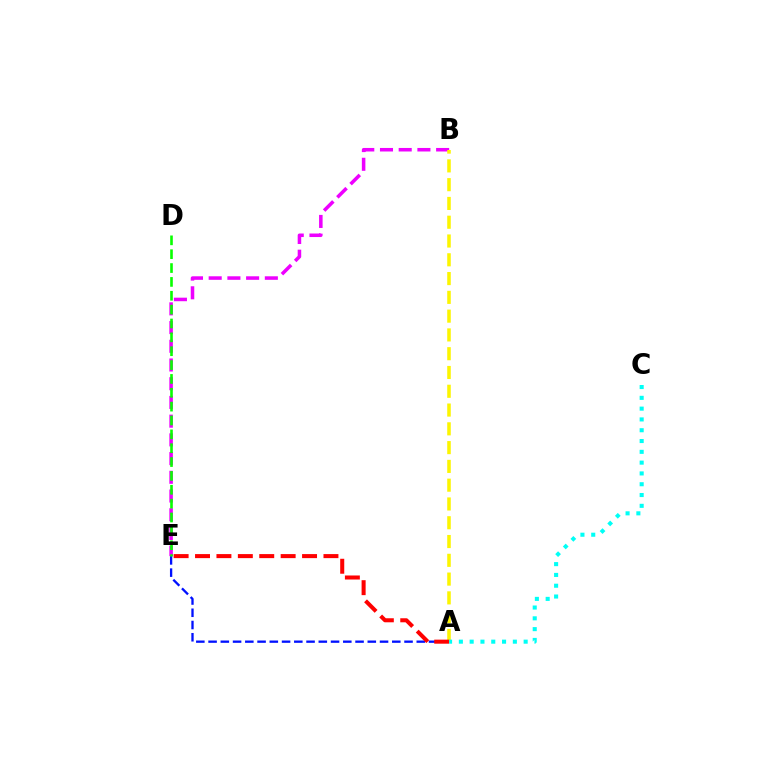{('B', 'E'): [{'color': '#ee00ff', 'line_style': 'dashed', 'thickness': 2.54}], ('A', 'E'): [{'color': '#0010ff', 'line_style': 'dashed', 'thickness': 1.66}, {'color': '#ff0000', 'line_style': 'dashed', 'thickness': 2.91}], ('A', 'B'): [{'color': '#fcf500', 'line_style': 'dashed', 'thickness': 2.55}], ('D', 'E'): [{'color': '#08ff00', 'line_style': 'dashed', 'thickness': 1.88}], ('A', 'C'): [{'color': '#00fff6', 'line_style': 'dotted', 'thickness': 2.93}]}